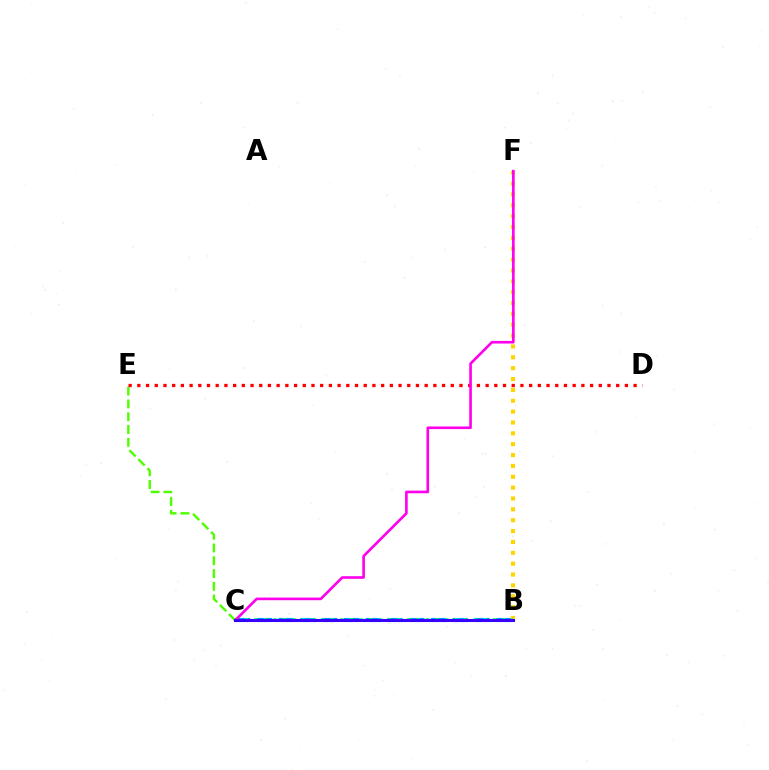{('B', 'C'): [{'color': '#009eff', 'line_style': 'dashed', 'thickness': 2.96}, {'color': '#00ff86', 'line_style': 'dotted', 'thickness': 2.59}, {'color': '#3700ff', 'line_style': 'solid', 'thickness': 2.19}], ('B', 'F'): [{'color': '#ffd500', 'line_style': 'dotted', 'thickness': 2.95}], ('C', 'E'): [{'color': '#4fff00', 'line_style': 'dashed', 'thickness': 1.74}], ('D', 'E'): [{'color': '#ff0000', 'line_style': 'dotted', 'thickness': 2.37}], ('C', 'F'): [{'color': '#ff00ed', 'line_style': 'solid', 'thickness': 1.89}]}